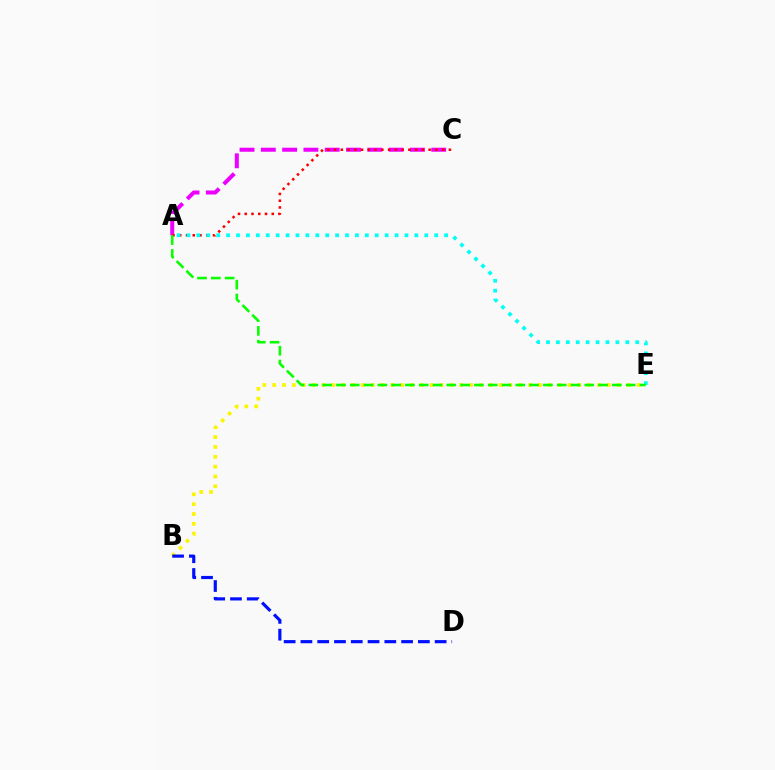{('B', 'E'): [{'color': '#fcf500', 'line_style': 'dotted', 'thickness': 2.67}], ('A', 'C'): [{'color': '#ee00ff', 'line_style': 'dashed', 'thickness': 2.89}, {'color': '#ff0000', 'line_style': 'dotted', 'thickness': 1.84}], ('A', 'E'): [{'color': '#00fff6', 'line_style': 'dotted', 'thickness': 2.69}, {'color': '#08ff00', 'line_style': 'dashed', 'thickness': 1.87}], ('B', 'D'): [{'color': '#0010ff', 'line_style': 'dashed', 'thickness': 2.28}]}